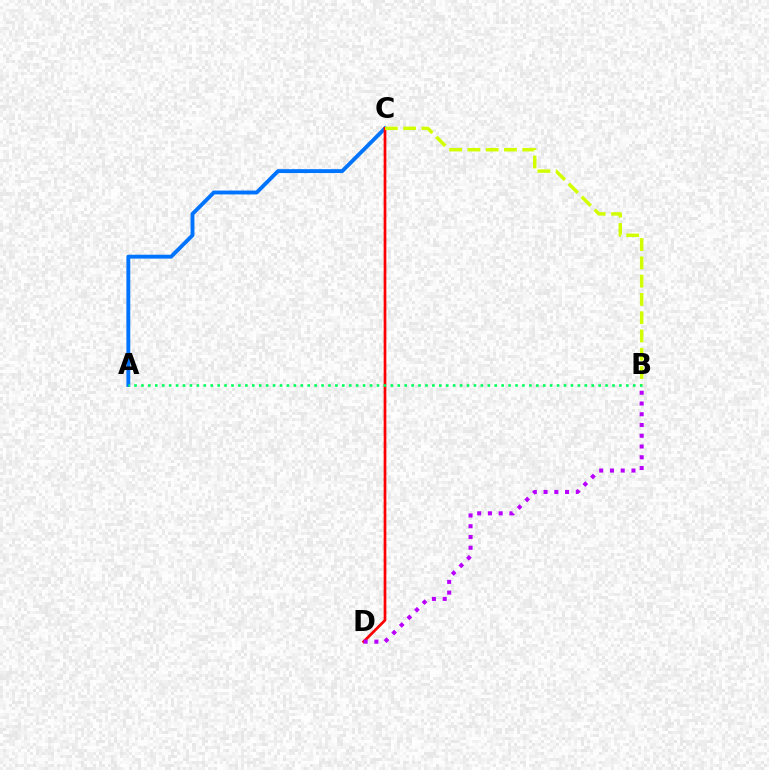{('A', 'C'): [{'color': '#0074ff', 'line_style': 'solid', 'thickness': 2.79}], ('C', 'D'): [{'color': '#ff0000', 'line_style': 'solid', 'thickness': 1.95}], ('B', 'C'): [{'color': '#d1ff00', 'line_style': 'dashed', 'thickness': 2.48}], ('B', 'D'): [{'color': '#b900ff', 'line_style': 'dotted', 'thickness': 2.92}], ('A', 'B'): [{'color': '#00ff5c', 'line_style': 'dotted', 'thickness': 1.88}]}